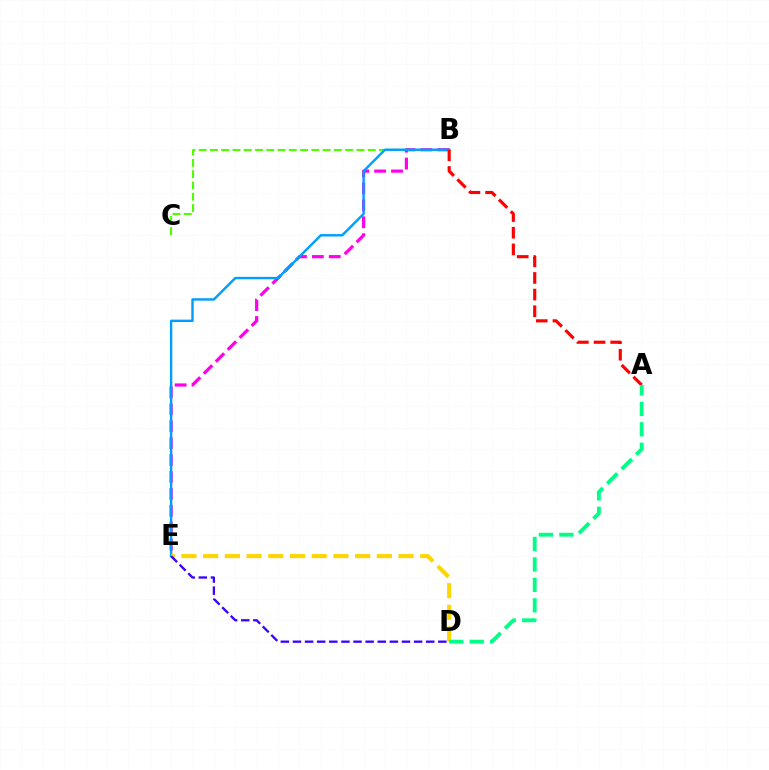{('B', 'E'): [{'color': '#ff00ed', 'line_style': 'dashed', 'thickness': 2.3}, {'color': '#009eff', 'line_style': 'solid', 'thickness': 1.74}], ('B', 'C'): [{'color': '#4fff00', 'line_style': 'dashed', 'thickness': 1.53}], ('A', 'B'): [{'color': '#ff0000', 'line_style': 'dashed', 'thickness': 2.26}], ('D', 'E'): [{'color': '#ffd500', 'line_style': 'dashed', 'thickness': 2.95}, {'color': '#3700ff', 'line_style': 'dashed', 'thickness': 1.65}], ('A', 'D'): [{'color': '#00ff86', 'line_style': 'dashed', 'thickness': 2.78}]}